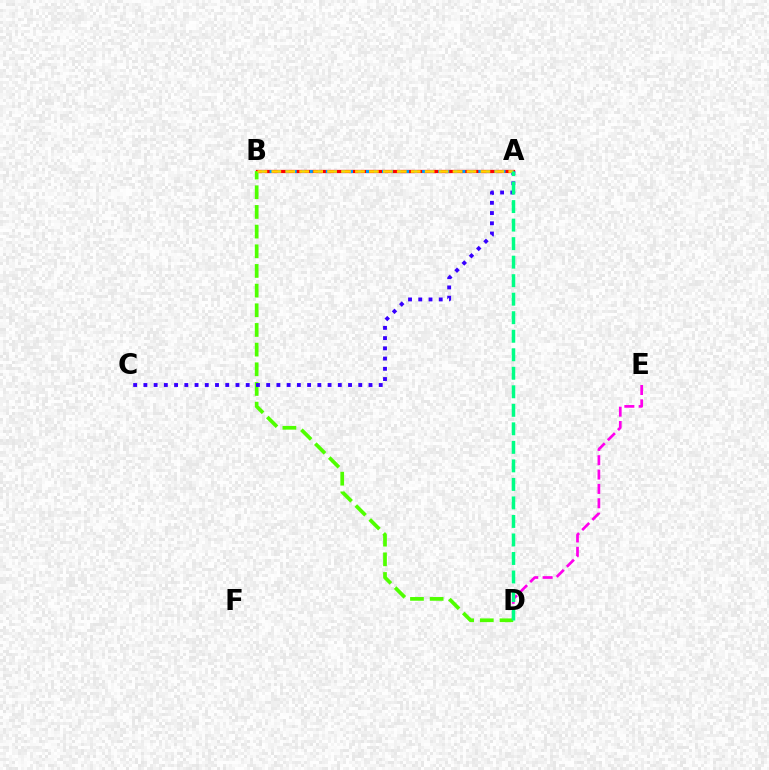{('A', 'B'): [{'color': '#ff0000', 'line_style': 'solid', 'thickness': 2.34}, {'color': '#009eff', 'line_style': 'dotted', 'thickness': 2.18}, {'color': '#ffd500', 'line_style': 'dashed', 'thickness': 1.89}], ('D', 'E'): [{'color': '#ff00ed', 'line_style': 'dashed', 'thickness': 1.95}], ('B', 'D'): [{'color': '#4fff00', 'line_style': 'dashed', 'thickness': 2.67}], ('A', 'C'): [{'color': '#3700ff', 'line_style': 'dotted', 'thickness': 2.78}], ('A', 'D'): [{'color': '#00ff86', 'line_style': 'dashed', 'thickness': 2.52}]}